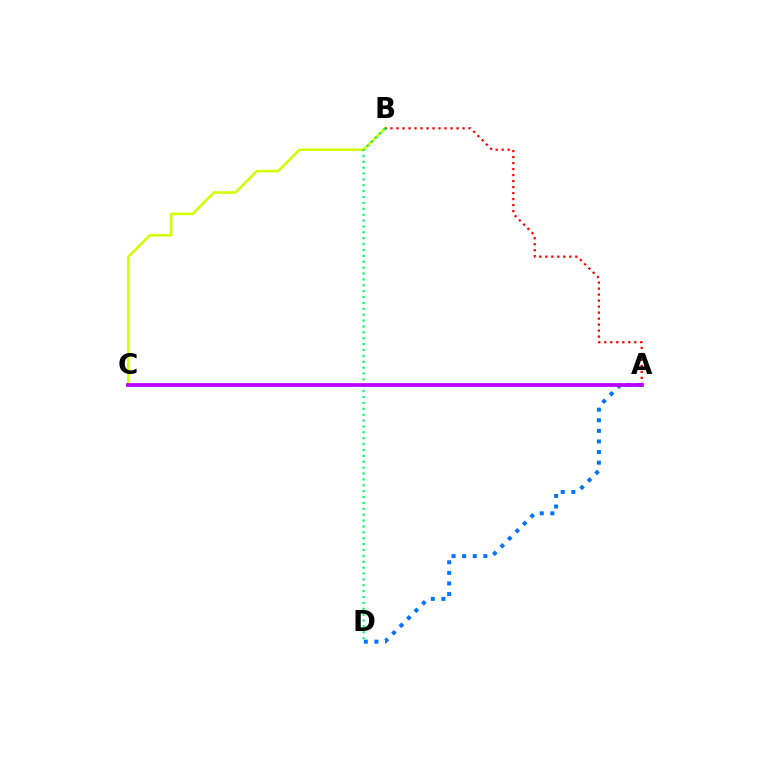{('B', 'C'): [{'color': '#d1ff00', 'line_style': 'solid', 'thickness': 1.85}], ('A', 'D'): [{'color': '#0074ff', 'line_style': 'dotted', 'thickness': 2.88}], ('A', 'B'): [{'color': '#ff0000', 'line_style': 'dotted', 'thickness': 1.63}], ('B', 'D'): [{'color': '#00ff5c', 'line_style': 'dotted', 'thickness': 1.6}], ('A', 'C'): [{'color': '#b900ff', 'line_style': 'solid', 'thickness': 2.69}]}